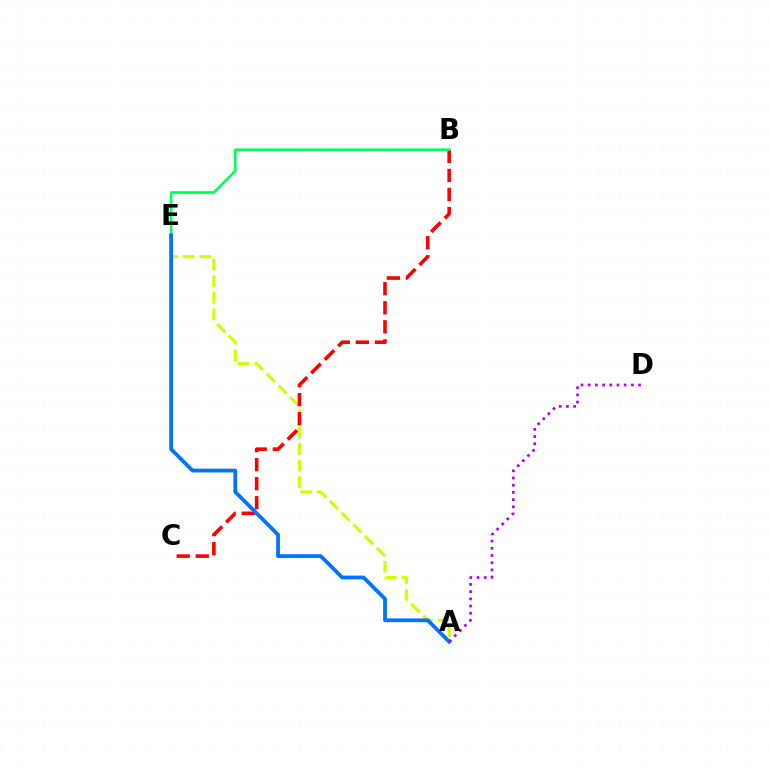{('A', 'E'): [{'color': '#d1ff00', 'line_style': 'dashed', 'thickness': 2.25}, {'color': '#0074ff', 'line_style': 'solid', 'thickness': 2.72}], ('B', 'C'): [{'color': '#ff0000', 'line_style': 'dashed', 'thickness': 2.59}], ('B', 'E'): [{'color': '#00ff5c', 'line_style': 'solid', 'thickness': 1.9}], ('A', 'D'): [{'color': '#b900ff', 'line_style': 'dotted', 'thickness': 1.95}]}